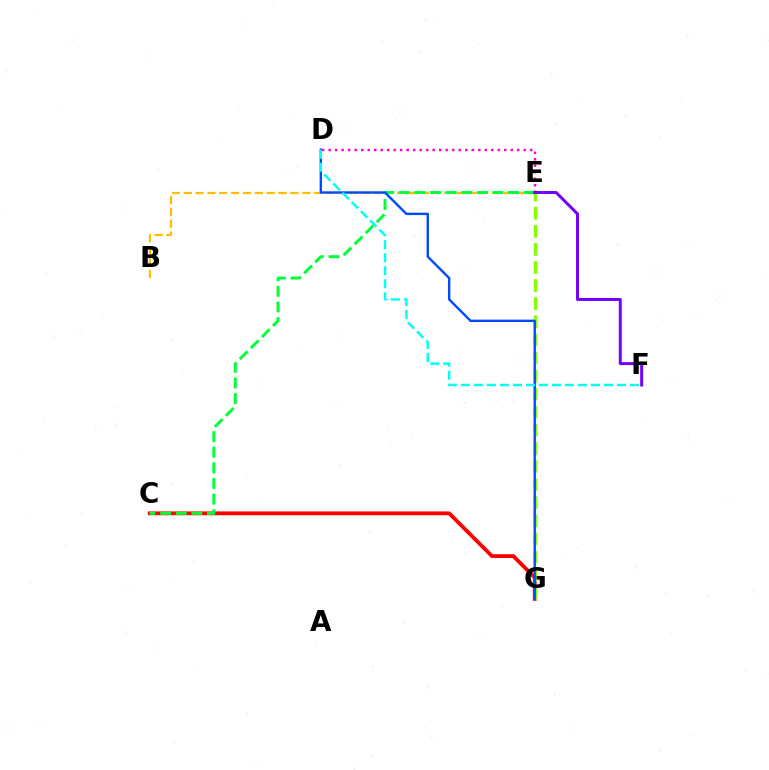{('C', 'G'): [{'color': '#ff0000', 'line_style': 'solid', 'thickness': 2.75}], ('B', 'E'): [{'color': '#ffbd00', 'line_style': 'dashed', 'thickness': 1.61}], ('C', 'E'): [{'color': '#00ff39', 'line_style': 'dashed', 'thickness': 2.12}], ('E', 'G'): [{'color': '#84ff00', 'line_style': 'dashed', 'thickness': 2.46}], ('D', 'E'): [{'color': '#ff00cf', 'line_style': 'dotted', 'thickness': 1.77}], ('D', 'G'): [{'color': '#004bff', 'line_style': 'solid', 'thickness': 1.72}], ('E', 'F'): [{'color': '#7200ff', 'line_style': 'solid', 'thickness': 2.14}], ('D', 'F'): [{'color': '#00fff6', 'line_style': 'dashed', 'thickness': 1.77}]}